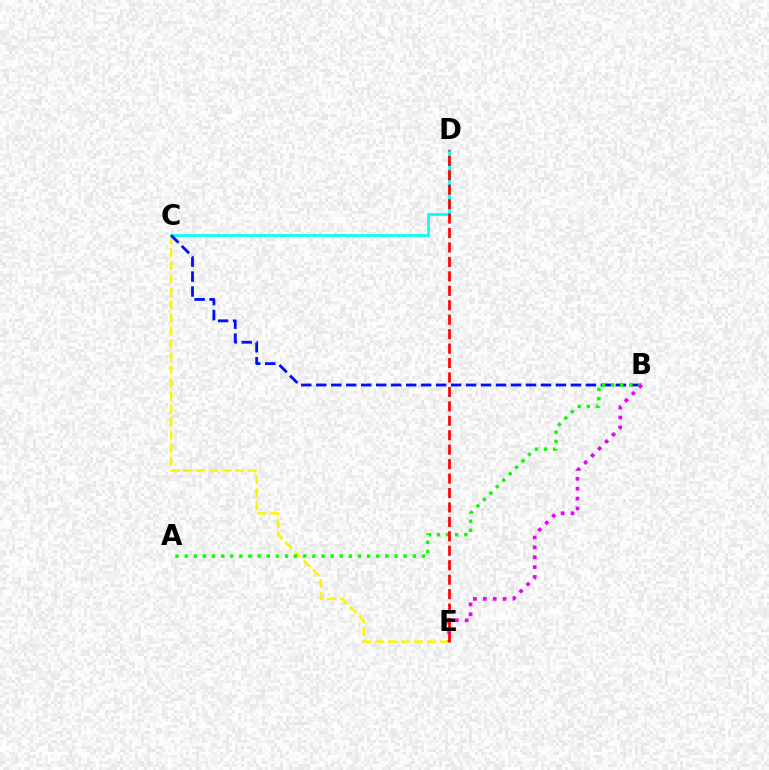{('C', 'E'): [{'color': '#fcf500', 'line_style': 'dashed', 'thickness': 1.77}], ('C', 'D'): [{'color': '#00fff6', 'line_style': 'solid', 'thickness': 1.95}], ('B', 'C'): [{'color': '#0010ff', 'line_style': 'dashed', 'thickness': 2.03}], ('A', 'B'): [{'color': '#08ff00', 'line_style': 'dotted', 'thickness': 2.48}], ('B', 'E'): [{'color': '#ee00ff', 'line_style': 'dotted', 'thickness': 2.68}], ('D', 'E'): [{'color': '#ff0000', 'line_style': 'dashed', 'thickness': 1.96}]}